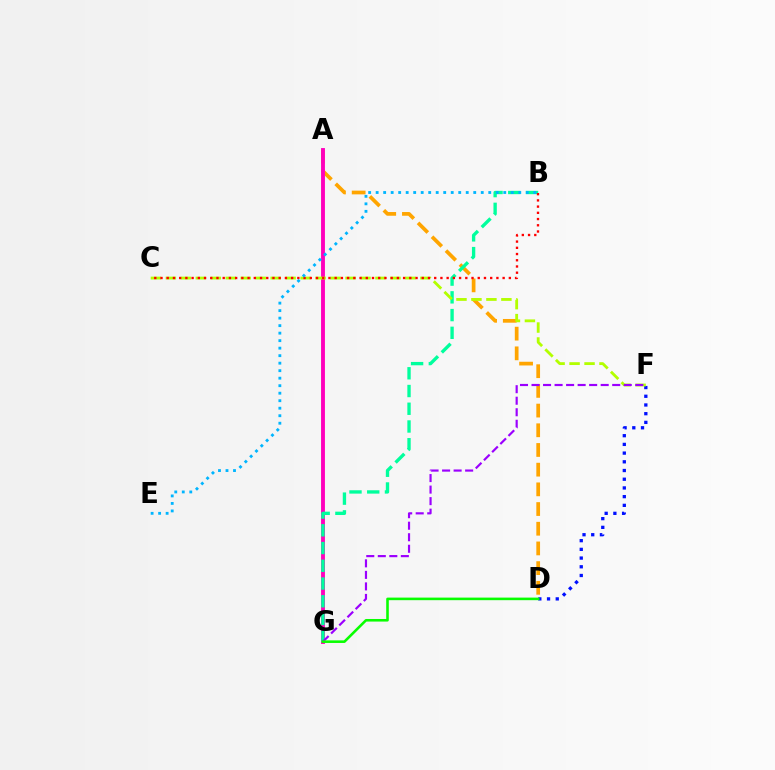{('D', 'F'): [{'color': '#0010ff', 'line_style': 'dotted', 'thickness': 2.37}], ('A', 'D'): [{'color': '#ffa500', 'line_style': 'dashed', 'thickness': 2.68}], ('A', 'G'): [{'color': '#ff00bd', 'line_style': 'solid', 'thickness': 2.79}], ('B', 'G'): [{'color': '#00ff9d', 'line_style': 'dashed', 'thickness': 2.41}], ('C', 'F'): [{'color': '#b3ff00', 'line_style': 'dashed', 'thickness': 2.03}], ('F', 'G'): [{'color': '#9b00ff', 'line_style': 'dashed', 'thickness': 1.57}], ('B', 'C'): [{'color': '#ff0000', 'line_style': 'dotted', 'thickness': 1.69}], ('D', 'G'): [{'color': '#08ff00', 'line_style': 'solid', 'thickness': 1.86}], ('B', 'E'): [{'color': '#00b5ff', 'line_style': 'dotted', 'thickness': 2.04}]}